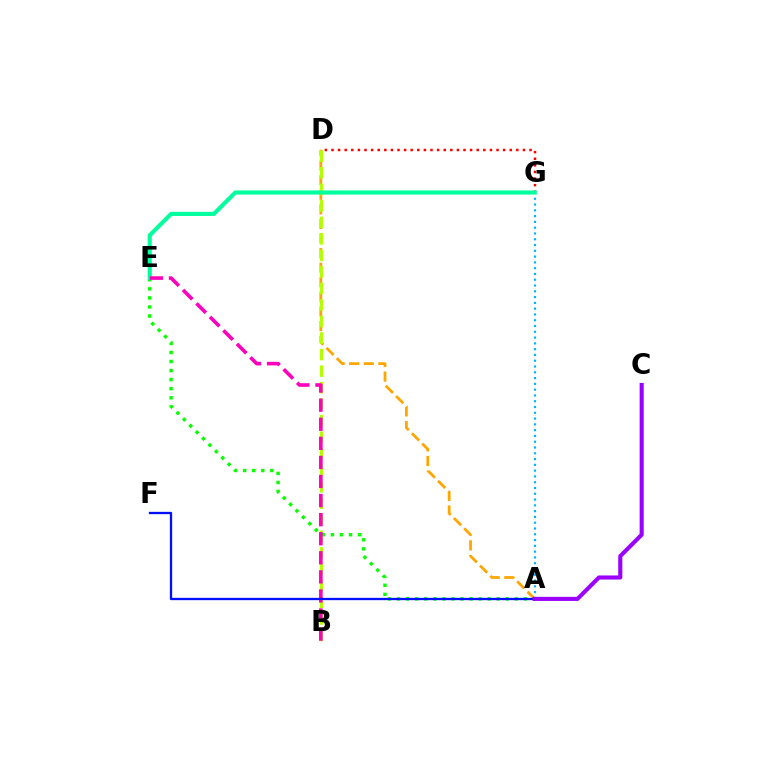{('A', 'D'): [{'color': '#ffa500', 'line_style': 'dashed', 'thickness': 1.98}], ('D', 'G'): [{'color': '#ff0000', 'line_style': 'dotted', 'thickness': 1.79}], ('B', 'D'): [{'color': '#b3ff00', 'line_style': 'dashed', 'thickness': 2.24}], ('A', 'E'): [{'color': '#08ff00', 'line_style': 'dotted', 'thickness': 2.46}], ('A', 'G'): [{'color': '#00b5ff', 'line_style': 'dotted', 'thickness': 1.57}], ('E', 'G'): [{'color': '#00ff9d', 'line_style': 'solid', 'thickness': 2.97}], ('B', 'E'): [{'color': '#ff00bd', 'line_style': 'dashed', 'thickness': 2.59}], ('A', 'F'): [{'color': '#0010ff', 'line_style': 'solid', 'thickness': 1.66}], ('A', 'C'): [{'color': '#9b00ff', 'line_style': 'solid', 'thickness': 2.95}]}